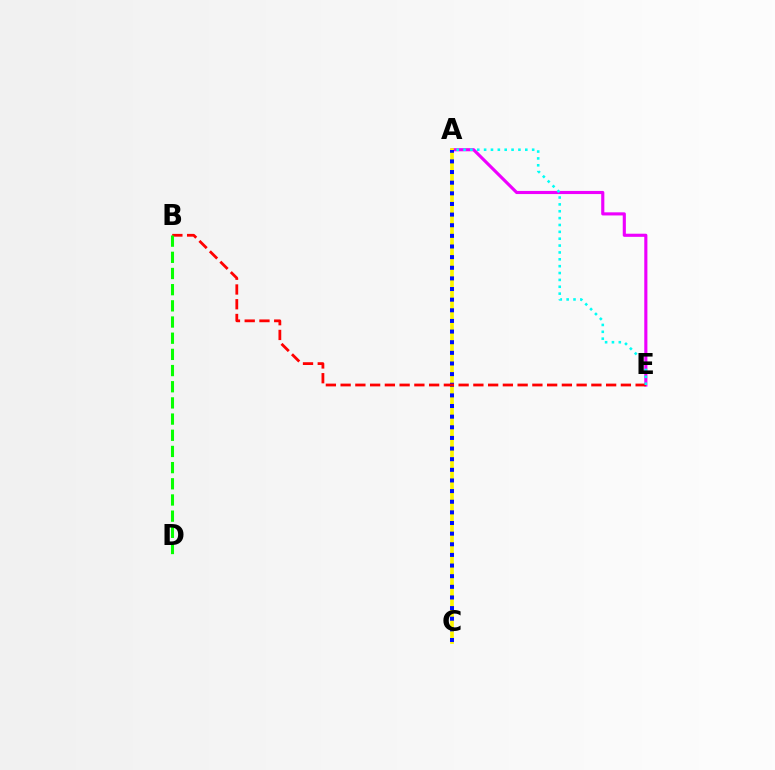{('A', 'E'): [{'color': '#ee00ff', 'line_style': 'solid', 'thickness': 2.25}, {'color': '#00fff6', 'line_style': 'dotted', 'thickness': 1.87}], ('A', 'C'): [{'color': '#fcf500', 'line_style': 'solid', 'thickness': 2.65}, {'color': '#0010ff', 'line_style': 'dotted', 'thickness': 2.89}], ('B', 'E'): [{'color': '#ff0000', 'line_style': 'dashed', 'thickness': 2.0}], ('B', 'D'): [{'color': '#08ff00', 'line_style': 'dashed', 'thickness': 2.2}]}